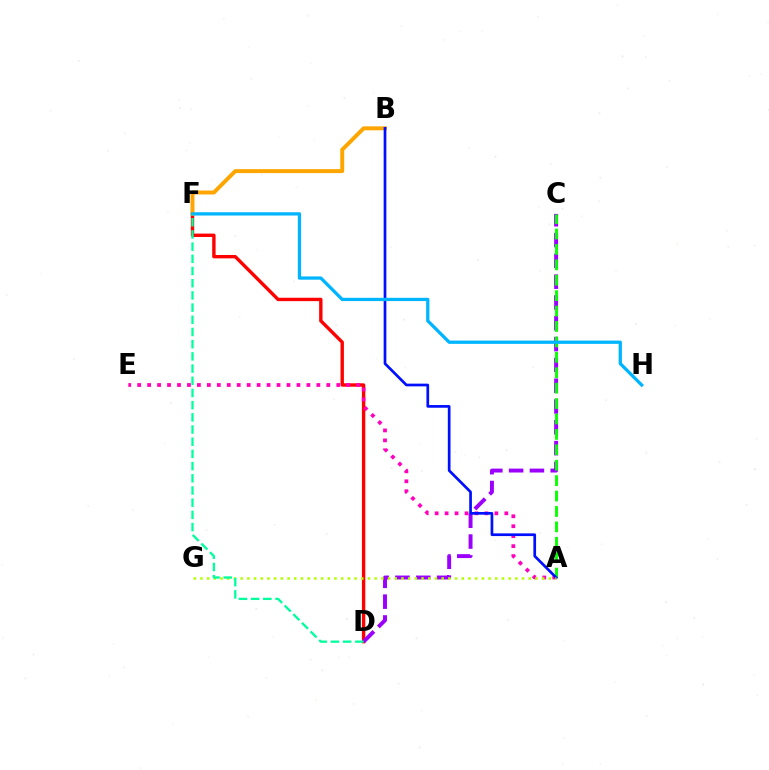{('D', 'F'): [{'color': '#ff0000', 'line_style': 'solid', 'thickness': 2.44}, {'color': '#00ff9d', 'line_style': 'dashed', 'thickness': 1.66}], ('C', 'D'): [{'color': '#9b00ff', 'line_style': 'dashed', 'thickness': 2.83}], ('A', 'C'): [{'color': '#08ff00', 'line_style': 'dashed', 'thickness': 2.09}], ('B', 'F'): [{'color': '#ffa500', 'line_style': 'solid', 'thickness': 2.84}], ('A', 'E'): [{'color': '#ff00bd', 'line_style': 'dotted', 'thickness': 2.7}], ('A', 'B'): [{'color': '#0010ff', 'line_style': 'solid', 'thickness': 1.95}], ('A', 'G'): [{'color': '#b3ff00', 'line_style': 'dotted', 'thickness': 1.82}], ('F', 'H'): [{'color': '#00b5ff', 'line_style': 'solid', 'thickness': 2.35}]}